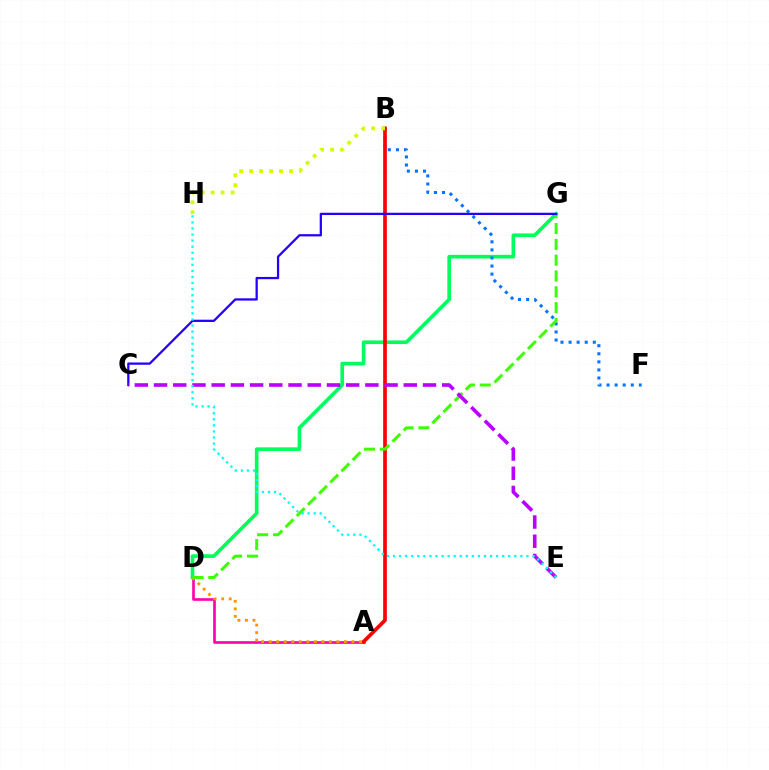{('A', 'D'): [{'color': '#ff00ac', 'line_style': 'solid', 'thickness': 1.9}, {'color': '#ff9400', 'line_style': 'dotted', 'thickness': 2.04}], ('D', 'G'): [{'color': '#00ff5c', 'line_style': 'solid', 'thickness': 2.63}, {'color': '#3dff00', 'line_style': 'dashed', 'thickness': 2.15}], ('B', 'F'): [{'color': '#0074ff', 'line_style': 'dotted', 'thickness': 2.19}], ('A', 'B'): [{'color': '#ff0000', 'line_style': 'solid', 'thickness': 2.65}], ('C', 'G'): [{'color': '#2500ff', 'line_style': 'solid', 'thickness': 1.63}], ('B', 'H'): [{'color': '#d1ff00', 'line_style': 'dotted', 'thickness': 2.71}], ('C', 'E'): [{'color': '#b900ff', 'line_style': 'dashed', 'thickness': 2.61}], ('E', 'H'): [{'color': '#00fff6', 'line_style': 'dotted', 'thickness': 1.65}]}